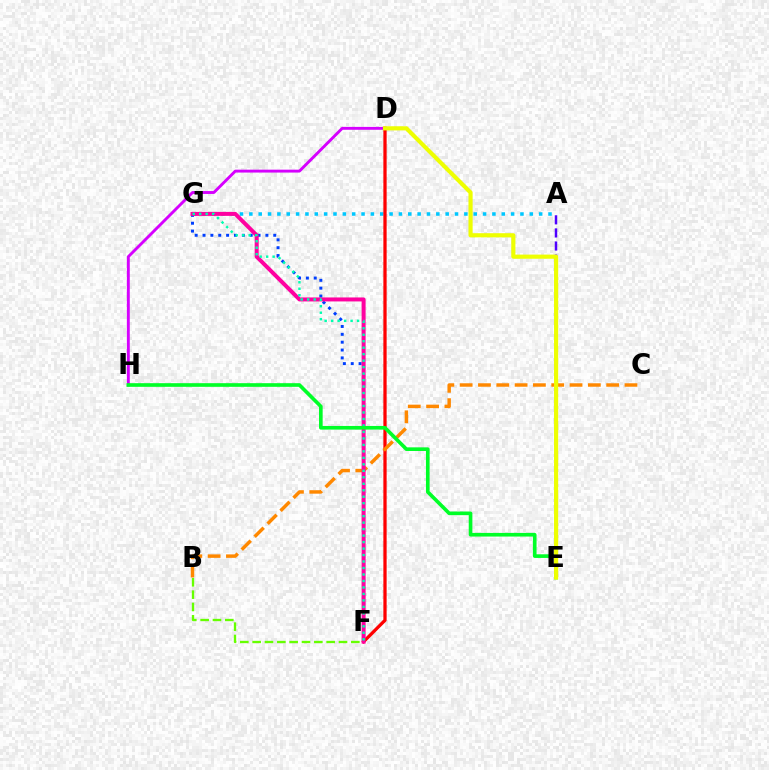{('A', 'G'): [{'color': '#00c7ff', 'line_style': 'dotted', 'thickness': 2.54}], ('D', 'H'): [{'color': '#d600ff', 'line_style': 'solid', 'thickness': 2.09}], ('D', 'F'): [{'color': '#ff0000', 'line_style': 'solid', 'thickness': 2.35}], ('A', 'E'): [{'color': '#4f00ff', 'line_style': 'dashed', 'thickness': 1.78}], ('B', 'C'): [{'color': '#ff8800', 'line_style': 'dashed', 'thickness': 2.49}], ('F', 'G'): [{'color': '#003fff', 'line_style': 'dotted', 'thickness': 2.14}, {'color': '#ff00a0', 'line_style': 'solid', 'thickness': 2.87}, {'color': '#00ffaf', 'line_style': 'dotted', 'thickness': 1.76}], ('B', 'F'): [{'color': '#66ff00', 'line_style': 'dashed', 'thickness': 1.68}], ('E', 'H'): [{'color': '#00ff27', 'line_style': 'solid', 'thickness': 2.62}], ('D', 'E'): [{'color': '#eeff00', 'line_style': 'solid', 'thickness': 2.99}]}